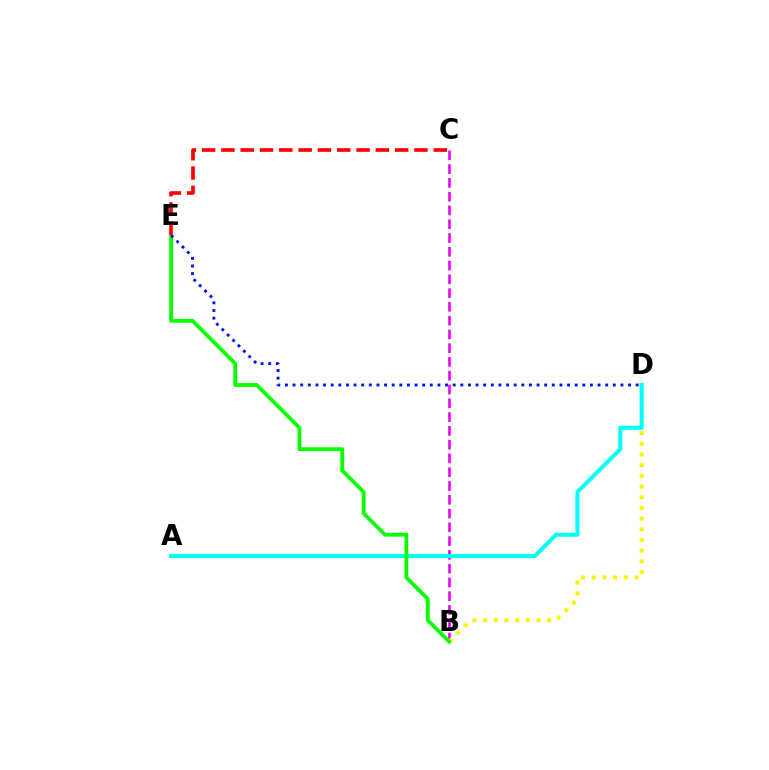{('B', 'C'): [{'color': '#ee00ff', 'line_style': 'dashed', 'thickness': 1.87}], ('B', 'D'): [{'color': '#fcf500', 'line_style': 'dotted', 'thickness': 2.9}], ('A', 'D'): [{'color': '#00fff6', 'line_style': 'solid', 'thickness': 2.89}], ('B', 'E'): [{'color': '#08ff00', 'line_style': 'solid', 'thickness': 2.74}], ('D', 'E'): [{'color': '#0010ff', 'line_style': 'dotted', 'thickness': 2.07}], ('C', 'E'): [{'color': '#ff0000', 'line_style': 'dashed', 'thickness': 2.62}]}